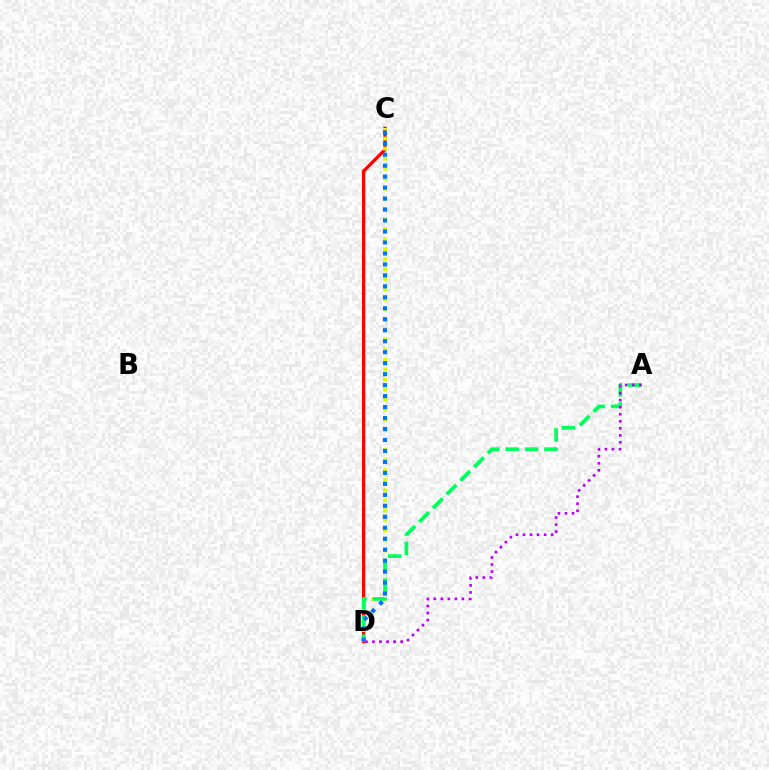{('C', 'D'): [{'color': '#ff0000', 'line_style': 'solid', 'thickness': 2.34}, {'color': '#d1ff00', 'line_style': 'dotted', 'thickness': 2.73}, {'color': '#0074ff', 'line_style': 'dotted', 'thickness': 2.98}], ('A', 'D'): [{'color': '#00ff5c', 'line_style': 'dashed', 'thickness': 2.63}, {'color': '#b900ff', 'line_style': 'dotted', 'thickness': 1.91}]}